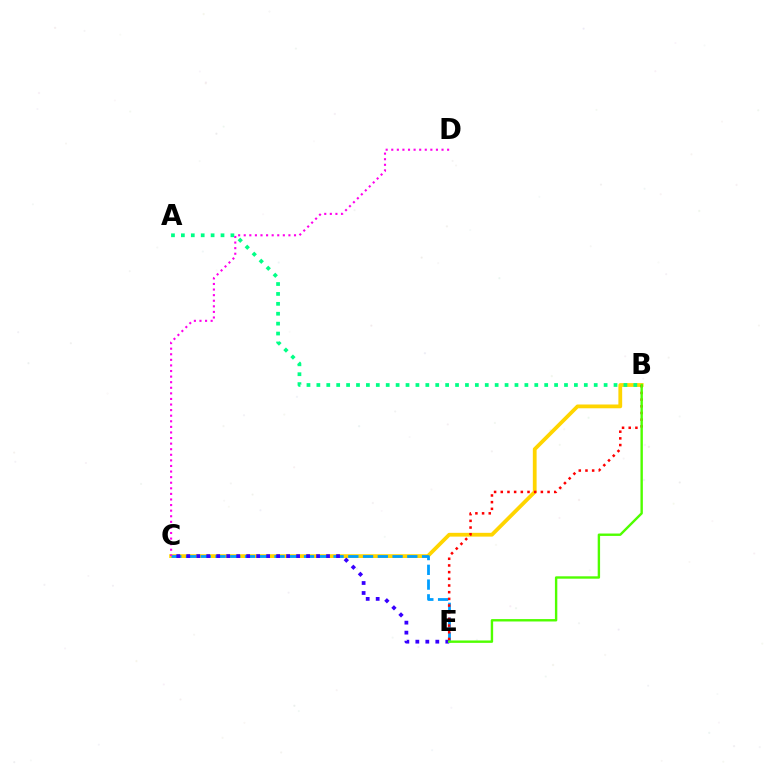{('B', 'C'): [{'color': '#ffd500', 'line_style': 'solid', 'thickness': 2.72}], ('C', 'E'): [{'color': '#009eff', 'line_style': 'dashed', 'thickness': 2.0}, {'color': '#3700ff', 'line_style': 'dotted', 'thickness': 2.71}], ('A', 'B'): [{'color': '#00ff86', 'line_style': 'dotted', 'thickness': 2.69}], ('B', 'E'): [{'color': '#ff0000', 'line_style': 'dotted', 'thickness': 1.82}, {'color': '#4fff00', 'line_style': 'solid', 'thickness': 1.72}], ('C', 'D'): [{'color': '#ff00ed', 'line_style': 'dotted', 'thickness': 1.52}]}